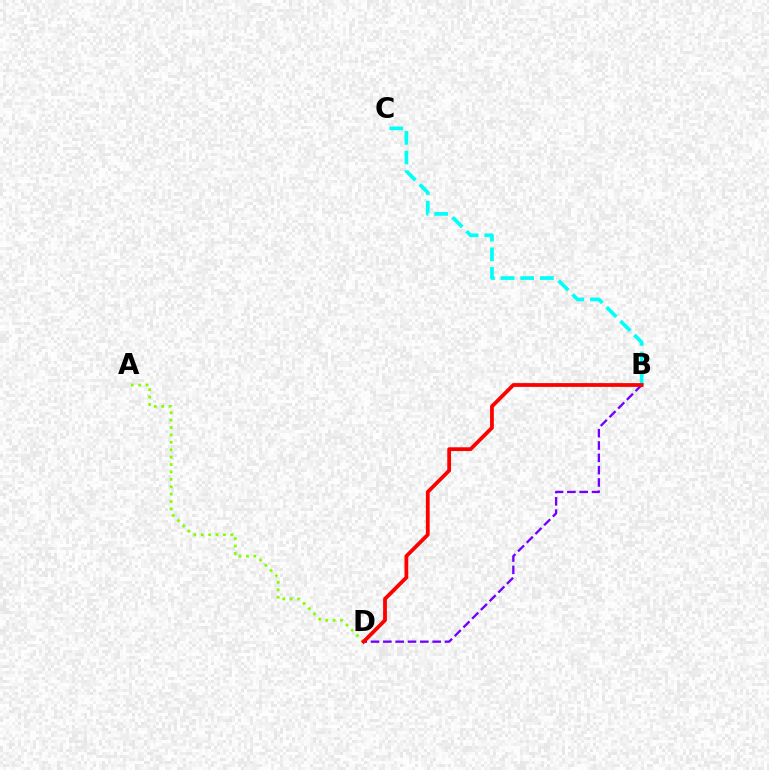{('B', 'D'): [{'color': '#7200ff', 'line_style': 'dashed', 'thickness': 1.67}, {'color': '#ff0000', 'line_style': 'solid', 'thickness': 2.72}], ('B', 'C'): [{'color': '#00fff6', 'line_style': 'dashed', 'thickness': 2.67}], ('A', 'D'): [{'color': '#84ff00', 'line_style': 'dotted', 'thickness': 2.01}]}